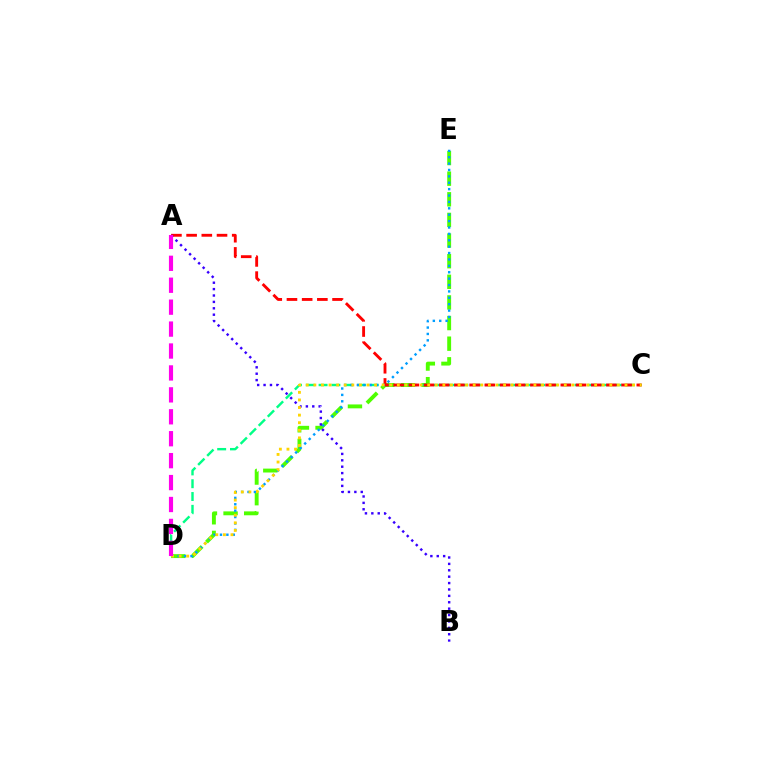{('D', 'E'): [{'color': '#4fff00', 'line_style': 'dashed', 'thickness': 2.8}, {'color': '#009eff', 'line_style': 'dotted', 'thickness': 1.74}], ('C', 'D'): [{'color': '#00ff86', 'line_style': 'dashed', 'thickness': 1.74}, {'color': '#ffd500', 'line_style': 'dotted', 'thickness': 2.06}], ('A', 'C'): [{'color': '#ff0000', 'line_style': 'dashed', 'thickness': 2.06}], ('A', 'B'): [{'color': '#3700ff', 'line_style': 'dotted', 'thickness': 1.74}], ('A', 'D'): [{'color': '#ff00ed', 'line_style': 'dashed', 'thickness': 2.98}]}